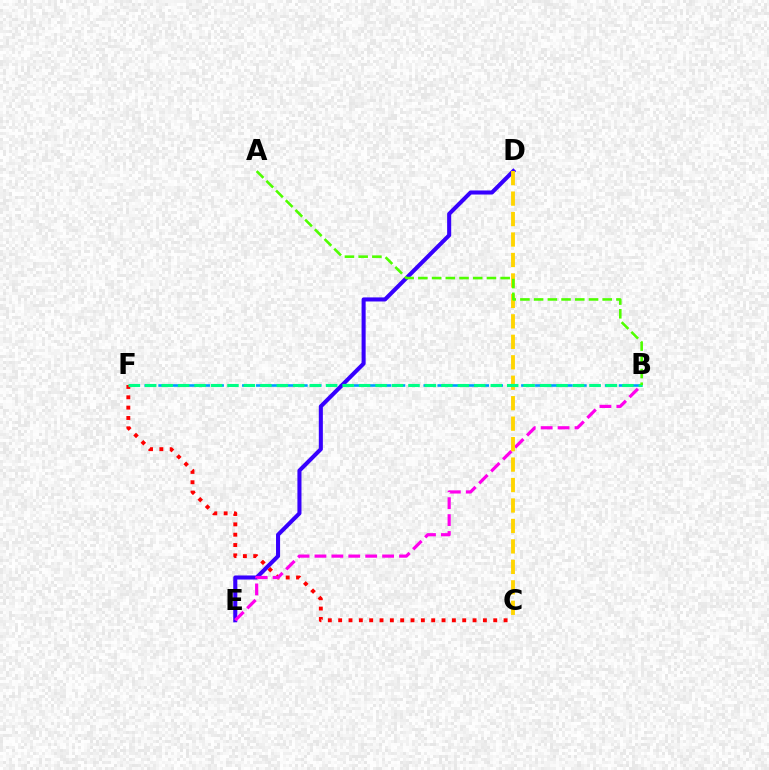{('B', 'F'): [{'color': '#009eff', 'line_style': 'dashed', 'thickness': 1.9}, {'color': '#00ff86', 'line_style': 'dashed', 'thickness': 2.24}], ('D', 'E'): [{'color': '#3700ff', 'line_style': 'solid', 'thickness': 2.92}], ('C', 'F'): [{'color': '#ff0000', 'line_style': 'dotted', 'thickness': 2.81}], ('B', 'E'): [{'color': '#ff00ed', 'line_style': 'dashed', 'thickness': 2.3}], ('C', 'D'): [{'color': '#ffd500', 'line_style': 'dashed', 'thickness': 2.78}], ('A', 'B'): [{'color': '#4fff00', 'line_style': 'dashed', 'thickness': 1.86}]}